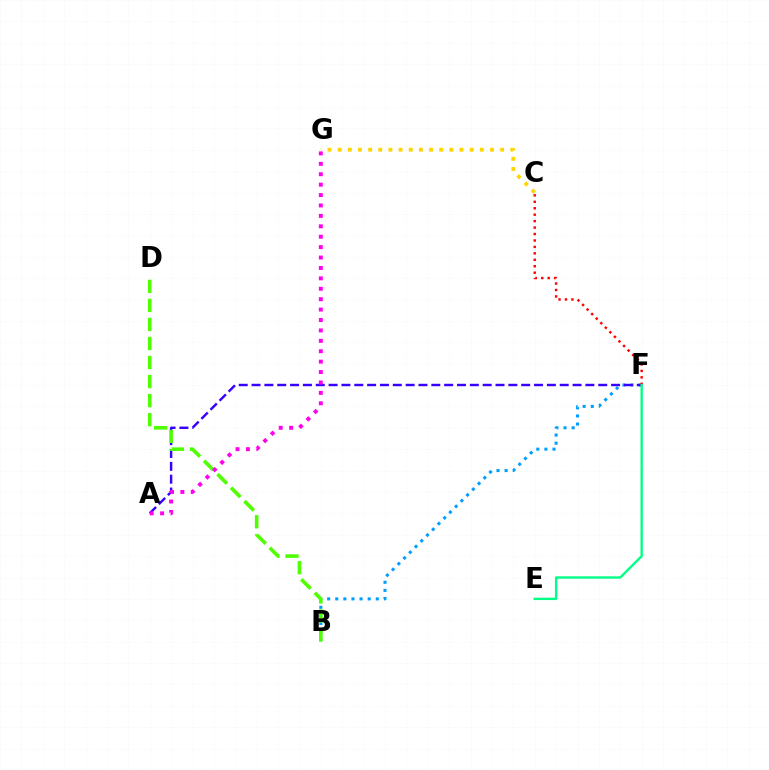{('B', 'F'): [{'color': '#009eff', 'line_style': 'dotted', 'thickness': 2.2}], ('A', 'F'): [{'color': '#3700ff', 'line_style': 'dashed', 'thickness': 1.74}], ('B', 'D'): [{'color': '#4fff00', 'line_style': 'dashed', 'thickness': 2.59}], ('C', 'G'): [{'color': '#ffd500', 'line_style': 'dotted', 'thickness': 2.76}], ('C', 'F'): [{'color': '#ff0000', 'line_style': 'dotted', 'thickness': 1.75}], ('A', 'G'): [{'color': '#ff00ed', 'line_style': 'dotted', 'thickness': 2.83}], ('E', 'F'): [{'color': '#00ff86', 'line_style': 'solid', 'thickness': 1.7}]}